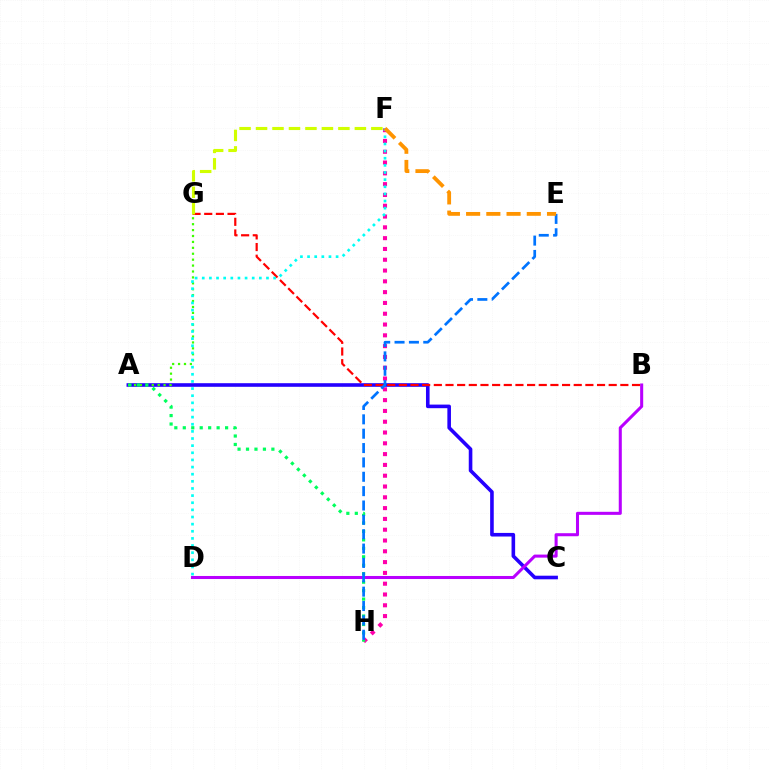{('A', 'C'): [{'color': '#2500ff', 'line_style': 'solid', 'thickness': 2.59}], ('A', 'G'): [{'color': '#3dff00', 'line_style': 'dotted', 'thickness': 1.61}], ('F', 'H'): [{'color': '#ff00ac', 'line_style': 'dotted', 'thickness': 2.93}], ('B', 'D'): [{'color': '#b900ff', 'line_style': 'solid', 'thickness': 2.19}], ('A', 'H'): [{'color': '#00ff5c', 'line_style': 'dotted', 'thickness': 2.3}], ('B', 'G'): [{'color': '#ff0000', 'line_style': 'dashed', 'thickness': 1.58}], ('D', 'F'): [{'color': '#00fff6', 'line_style': 'dotted', 'thickness': 1.94}], ('E', 'H'): [{'color': '#0074ff', 'line_style': 'dashed', 'thickness': 1.95}], ('E', 'F'): [{'color': '#ff9400', 'line_style': 'dashed', 'thickness': 2.75}], ('F', 'G'): [{'color': '#d1ff00', 'line_style': 'dashed', 'thickness': 2.24}]}